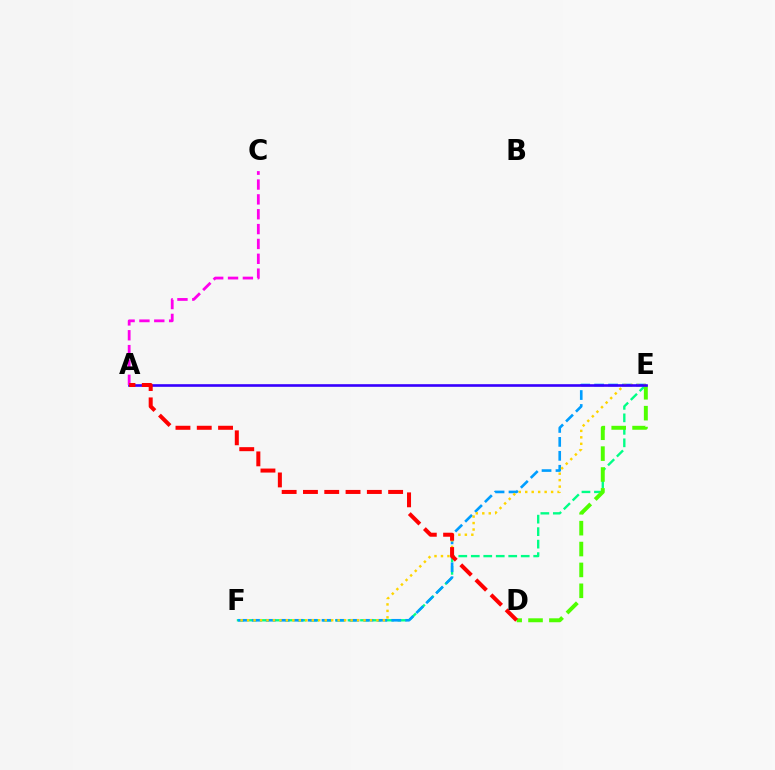{('E', 'F'): [{'color': '#00ff86', 'line_style': 'dashed', 'thickness': 1.7}, {'color': '#009eff', 'line_style': 'dashed', 'thickness': 1.9}, {'color': '#ffd500', 'line_style': 'dotted', 'thickness': 1.76}], ('D', 'E'): [{'color': '#4fff00', 'line_style': 'dashed', 'thickness': 2.84}], ('A', 'E'): [{'color': '#3700ff', 'line_style': 'solid', 'thickness': 1.9}], ('A', 'C'): [{'color': '#ff00ed', 'line_style': 'dashed', 'thickness': 2.02}], ('A', 'D'): [{'color': '#ff0000', 'line_style': 'dashed', 'thickness': 2.89}]}